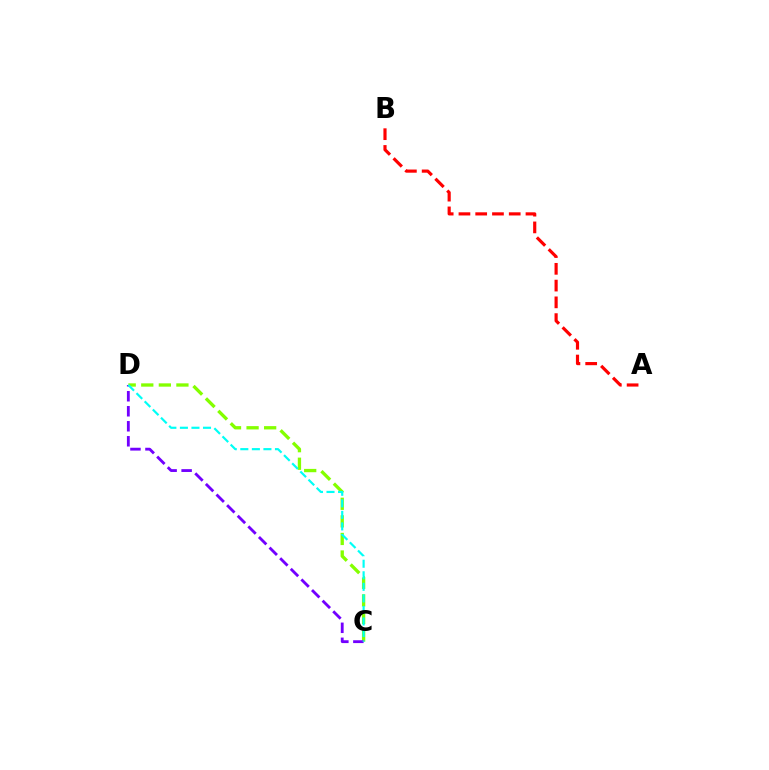{('C', 'D'): [{'color': '#84ff00', 'line_style': 'dashed', 'thickness': 2.39}, {'color': '#7200ff', 'line_style': 'dashed', 'thickness': 2.04}, {'color': '#00fff6', 'line_style': 'dashed', 'thickness': 1.57}], ('A', 'B'): [{'color': '#ff0000', 'line_style': 'dashed', 'thickness': 2.28}]}